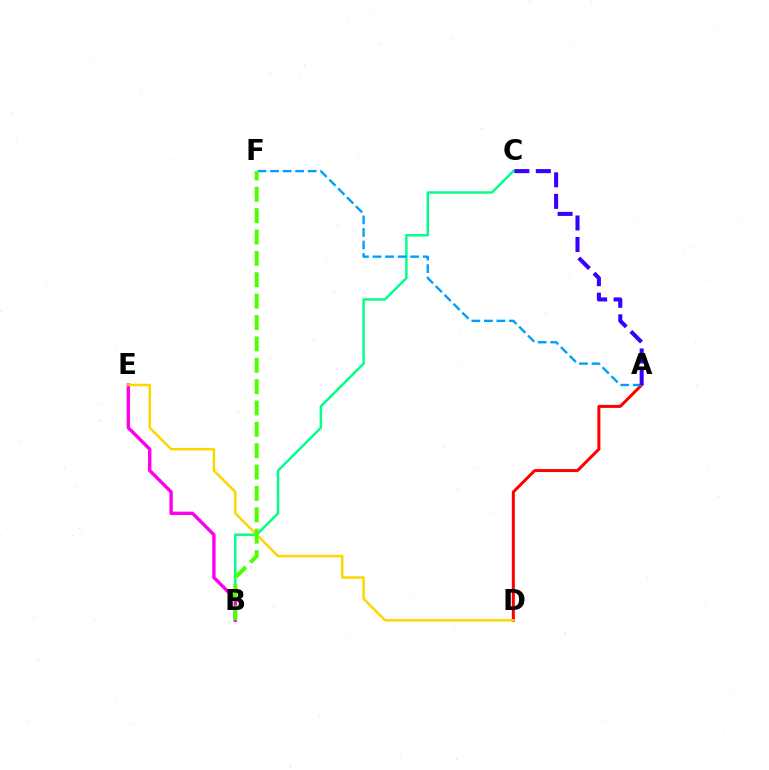{('A', 'D'): [{'color': '#ff0000', 'line_style': 'solid', 'thickness': 2.18}], ('B', 'C'): [{'color': '#00ff86', 'line_style': 'solid', 'thickness': 1.77}], ('B', 'E'): [{'color': '#ff00ed', 'line_style': 'solid', 'thickness': 2.45}], ('A', 'F'): [{'color': '#009eff', 'line_style': 'dashed', 'thickness': 1.7}], ('D', 'E'): [{'color': '#ffd500', 'line_style': 'solid', 'thickness': 1.79}], ('A', 'C'): [{'color': '#3700ff', 'line_style': 'dashed', 'thickness': 2.92}], ('B', 'F'): [{'color': '#4fff00', 'line_style': 'dashed', 'thickness': 2.9}]}